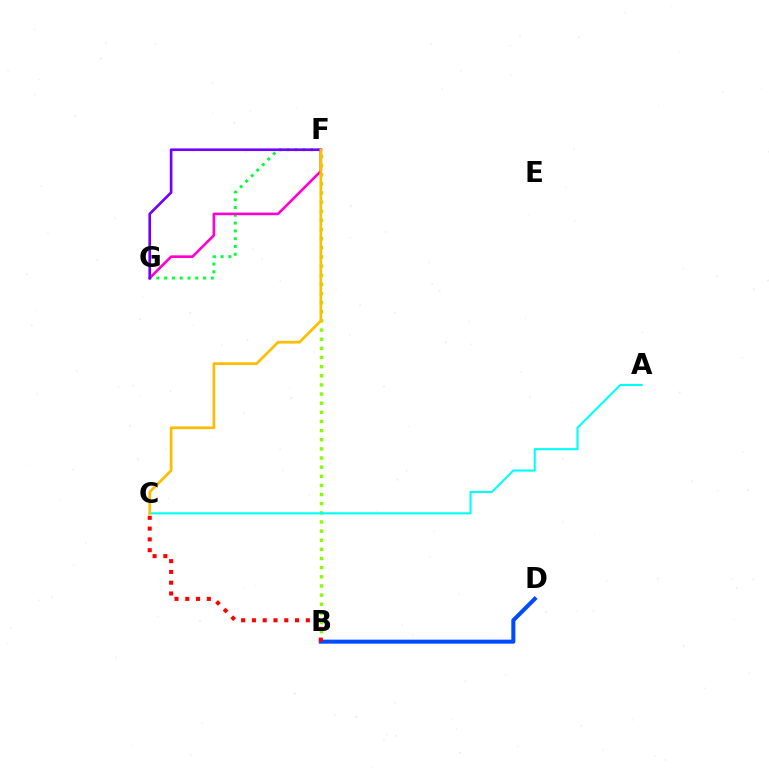{('F', 'G'): [{'color': '#00ff39', 'line_style': 'dotted', 'thickness': 2.12}, {'color': '#ff00cf', 'line_style': 'solid', 'thickness': 1.89}, {'color': '#7200ff', 'line_style': 'solid', 'thickness': 1.91}], ('B', 'F'): [{'color': '#84ff00', 'line_style': 'dotted', 'thickness': 2.48}], ('A', 'C'): [{'color': '#00fff6', 'line_style': 'solid', 'thickness': 1.51}], ('B', 'D'): [{'color': '#004bff', 'line_style': 'solid', 'thickness': 2.91}], ('B', 'C'): [{'color': '#ff0000', 'line_style': 'dotted', 'thickness': 2.93}], ('C', 'F'): [{'color': '#ffbd00', 'line_style': 'solid', 'thickness': 1.96}]}